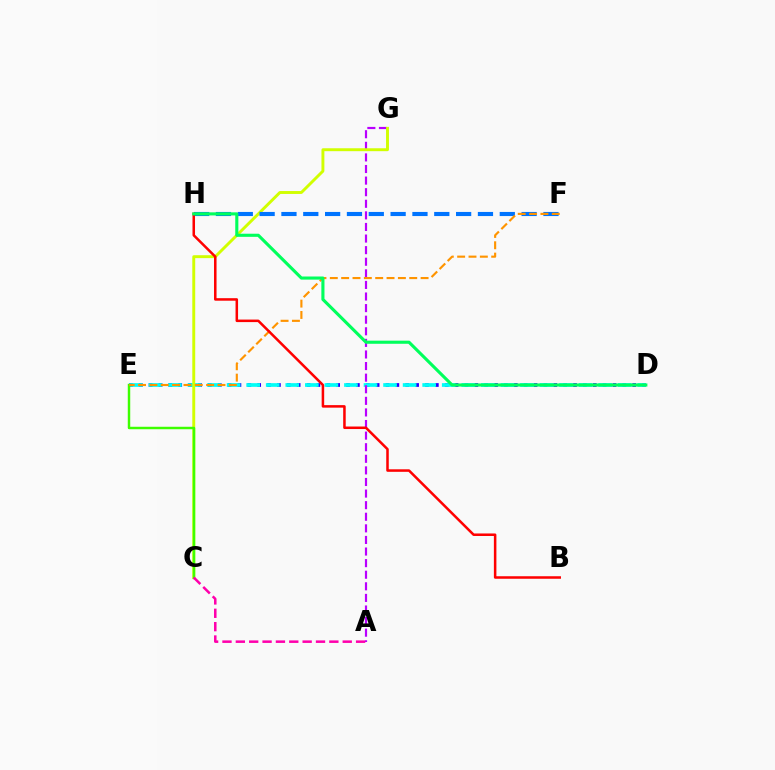{('D', 'E'): [{'color': '#2500ff', 'line_style': 'dotted', 'thickness': 2.68}, {'color': '#00fff6', 'line_style': 'dashed', 'thickness': 2.66}], ('A', 'G'): [{'color': '#b900ff', 'line_style': 'dashed', 'thickness': 1.57}], ('C', 'G'): [{'color': '#d1ff00', 'line_style': 'solid', 'thickness': 2.1}], ('C', 'E'): [{'color': '#3dff00', 'line_style': 'solid', 'thickness': 1.77}], ('A', 'C'): [{'color': '#ff00ac', 'line_style': 'dashed', 'thickness': 1.82}], ('F', 'H'): [{'color': '#0074ff', 'line_style': 'dashed', 'thickness': 2.97}], ('E', 'F'): [{'color': '#ff9400', 'line_style': 'dashed', 'thickness': 1.54}], ('B', 'H'): [{'color': '#ff0000', 'line_style': 'solid', 'thickness': 1.82}], ('D', 'H'): [{'color': '#00ff5c', 'line_style': 'solid', 'thickness': 2.24}]}